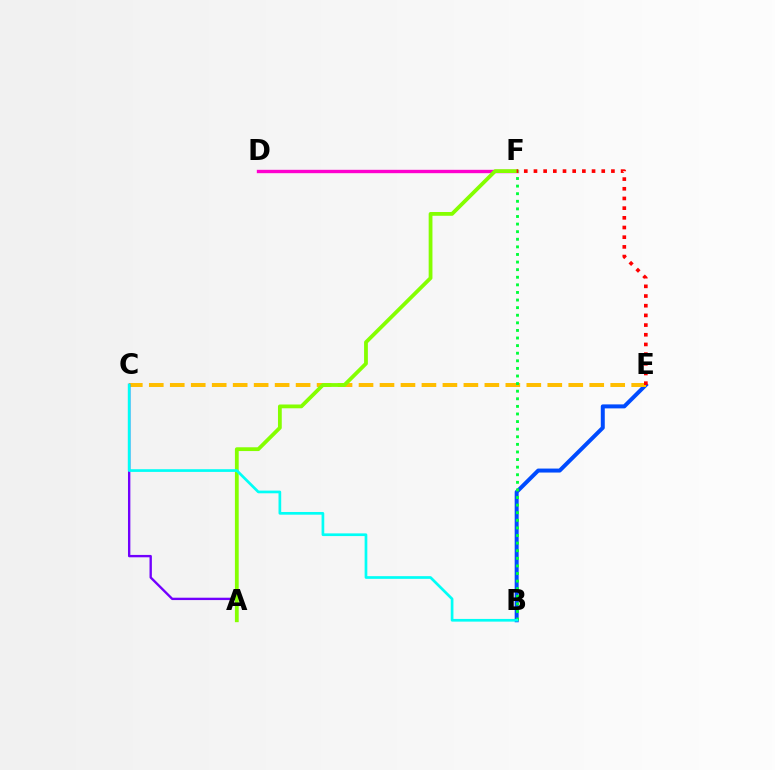{('B', 'E'): [{'color': '#004bff', 'line_style': 'solid', 'thickness': 2.87}], ('C', 'E'): [{'color': '#ffbd00', 'line_style': 'dashed', 'thickness': 2.85}], ('D', 'F'): [{'color': '#ff00cf', 'line_style': 'solid', 'thickness': 2.42}], ('A', 'C'): [{'color': '#7200ff', 'line_style': 'solid', 'thickness': 1.7}], ('B', 'F'): [{'color': '#00ff39', 'line_style': 'dotted', 'thickness': 2.06}], ('A', 'F'): [{'color': '#84ff00', 'line_style': 'solid', 'thickness': 2.73}], ('B', 'C'): [{'color': '#00fff6', 'line_style': 'solid', 'thickness': 1.94}], ('E', 'F'): [{'color': '#ff0000', 'line_style': 'dotted', 'thickness': 2.63}]}